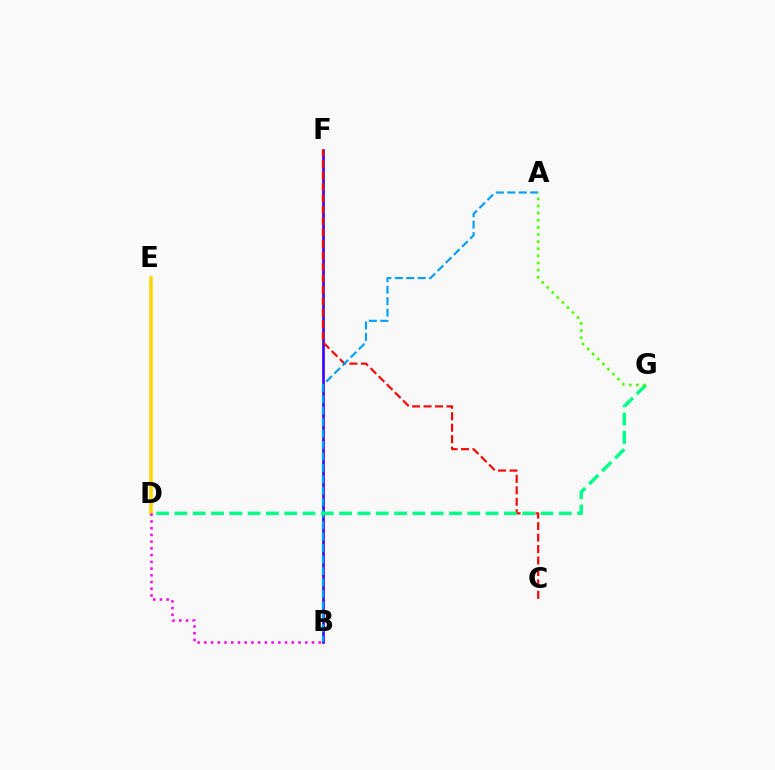{('B', 'F'): [{'color': '#3700ff', 'line_style': 'solid', 'thickness': 1.9}], ('C', 'F'): [{'color': '#ff0000', 'line_style': 'dashed', 'thickness': 1.56}], ('A', 'B'): [{'color': '#009eff', 'line_style': 'dashed', 'thickness': 1.56}], ('D', 'G'): [{'color': '#00ff86', 'line_style': 'dashed', 'thickness': 2.49}], ('D', 'E'): [{'color': '#ffd500', 'line_style': 'solid', 'thickness': 2.56}], ('B', 'D'): [{'color': '#ff00ed', 'line_style': 'dotted', 'thickness': 1.83}], ('A', 'G'): [{'color': '#4fff00', 'line_style': 'dotted', 'thickness': 1.93}]}